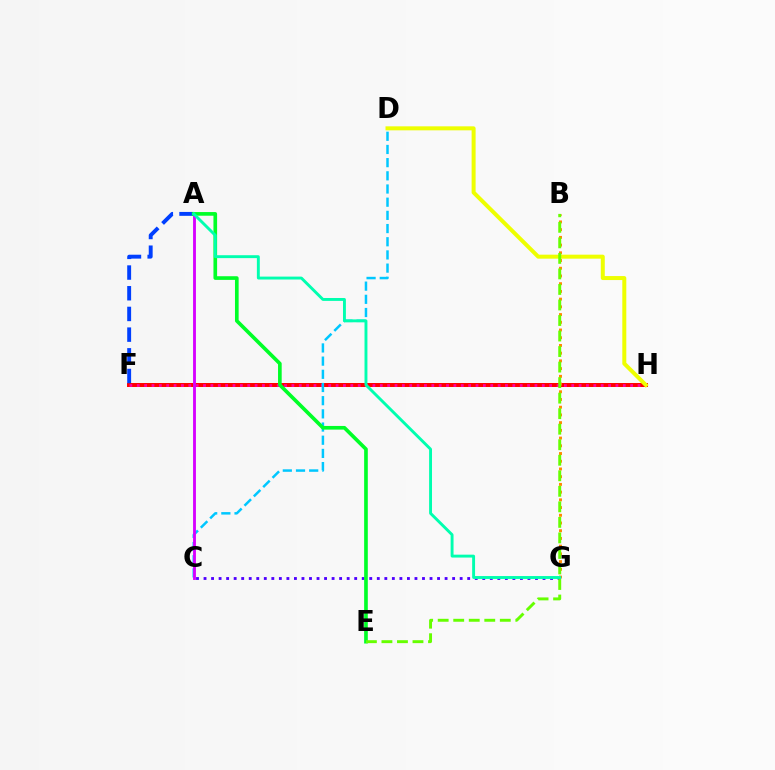{('F', 'H'): [{'color': '#ff0000', 'line_style': 'solid', 'thickness': 2.86}, {'color': '#ff00a0', 'line_style': 'dotted', 'thickness': 2.0}], ('C', 'G'): [{'color': '#4f00ff', 'line_style': 'dotted', 'thickness': 2.05}], ('A', 'F'): [{'color': '#003fff', 'line_style': 'dashed', 'thickness': 2.81}], ('B', 'G'): [{'color': '#ff8800', 'line_style': 'dotted', 'thickness': 2.1}], ('D', 'H'): [{'color': '#eeff00', 'line_style': 'solid', 'thickness': 2.88}], ('C', 'D'): [{'color': '#00c7ff', 'line_style': 'dashed', 'thickness': 1.79}], ('A', 'C'): [{'color': '#d600ff', 'line_style': 'solid', 'thickness': 2.06}], ('A', 'E'): [{'color': '#00ff27', 'line_style': 'solid', 'thickness': 2.63}], ('B', 'E'): [{'color': '#66ff00', 'line_style': 'dashed', 'thickness': 2.11}], ('A', 'G'): [{'color': '#00ffaf', 'line_style': 'solid', 'thickness': 2.09}]}